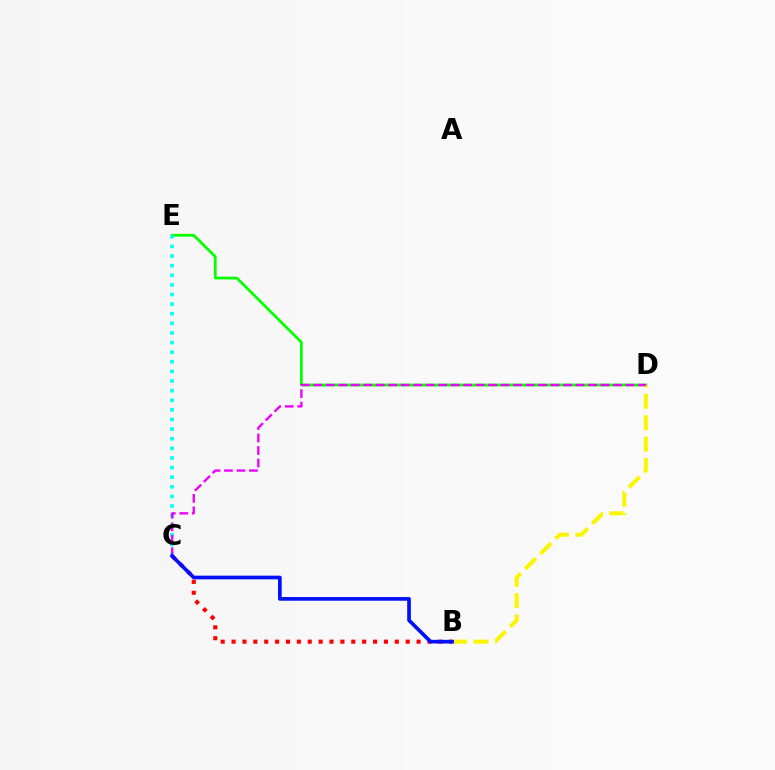{('D', 'E'): [{'color': '#08ff00', 'line_style': 'solid', 'thickness': 1.99}], ('B', 'D'): [{'color': '#fcf500', 'line_style': 'dashed', 'thickness': 2.91}], ('C', 'E'): [{'color': '#00fff6', 'line_style': 'dotted', 'thickness': 2.61}], ('C', 'D'): [{'color': '#ee00ff', 'line_style': 'dashed', 'thickness': 1.7}], ('B', 'C'): [{'color': '#ff0000', 'line_style': 'dotted', 'thickness': 2.96}, {'color': '#0010ff', 'line_style': 'solid', 'thickness': 2.65}]}